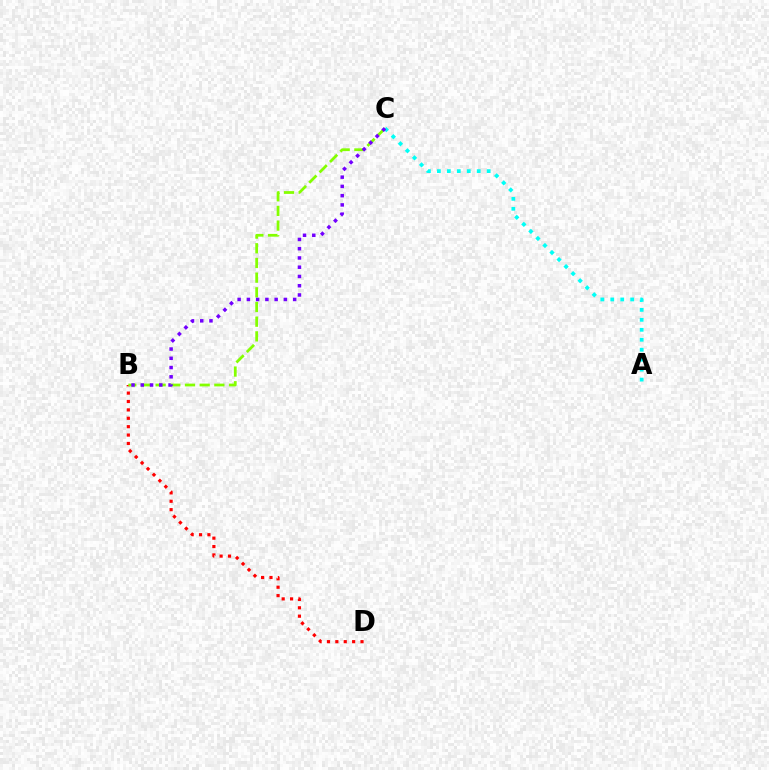{('B', 'D'): [{'color': '#ff0000', 'line_style': 'dotted', 'thickness': 2.28}], ('B', 'C'): [{'color': '#84ff00', 'line_style': 'dashed', 'thickness': 1.99}, {'color': '#7200ff', 'line_style': 'dotted', 'thickness': 2.51}], ('A', 'C'): [{'color': '#00fff6', 'line_style': 'dotted', 'thickness': 2.71}]}